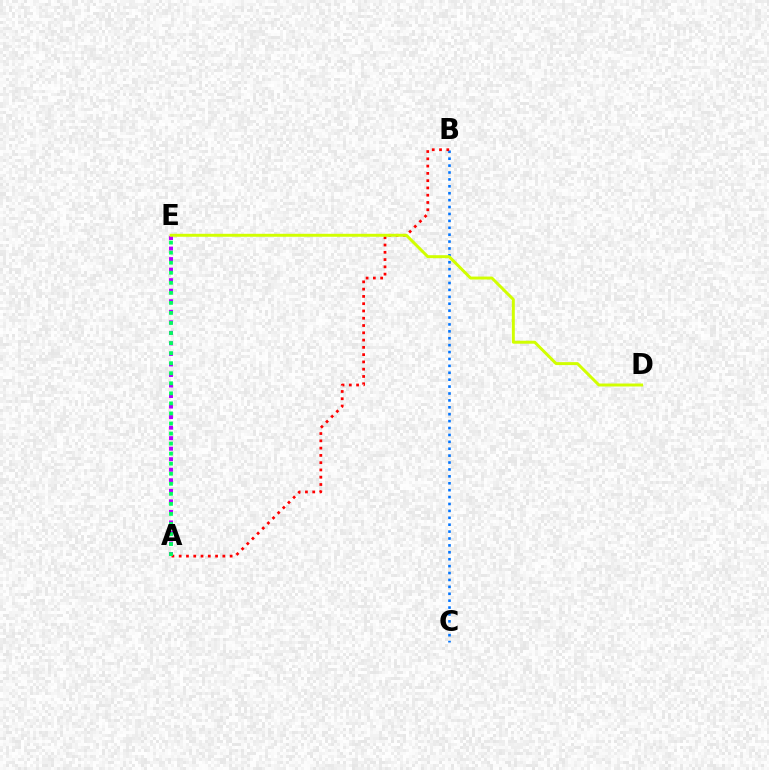{('B', 'C'): [{'color': '#0074ff', 'line_style': 'dotted', 'thickness': 1.88}], ('A', 'B'): [{'color': '#ff0000', 'line_style': 'dotted', 'thickness': 1.98}], ('A', 'E'): [{'color': '#b900ff', 'line_style': 'dotted', 'thickness': 2.86}, {'color': '#00ff5c', 'line_style': 'dotted', 'thickness': 2.73}], ('D', 'E'): [{'color': '#d1ff00', 'line_style': 'solid', 'thickness': 2.13}]}